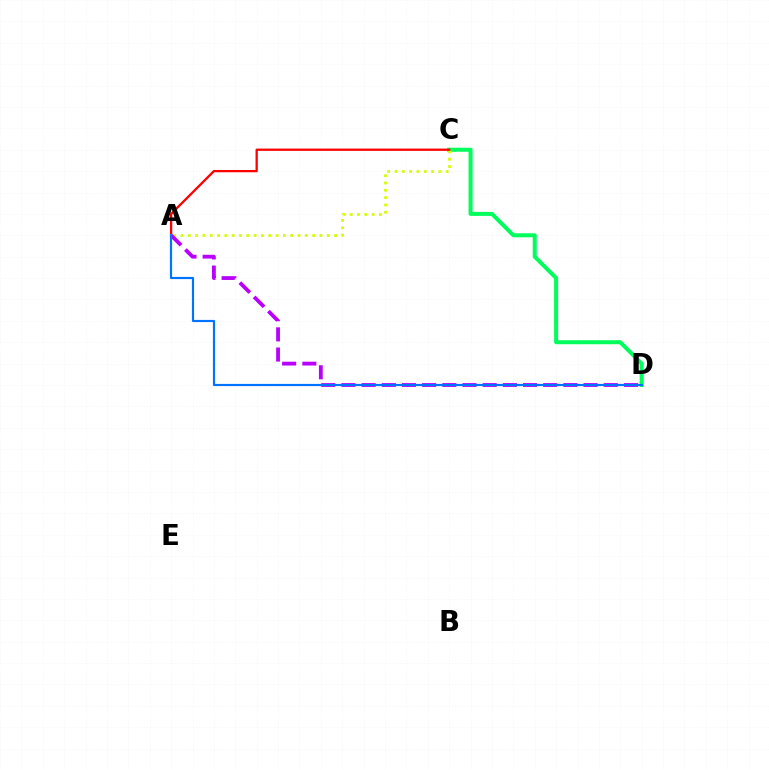{('C', 'D'): [{'color': '#00ff5c', 'line_style': 'solid', 'thickness': 2.89}], ('A', 'C'): [{'color': '#d1ff00', 'line_style': 'dotted', 'thickness': 1.99}, {'color': '#ff0000', 'line_style': 'solid', 'thickness': 1.64}], ('A', 'D'): [{'color': '#b900ff', 'line_style': 'dashed', 'thickness': 2.74}, {'color': '#0074ff', 'line_style': 'solid', 'thickness': 1.57}]}